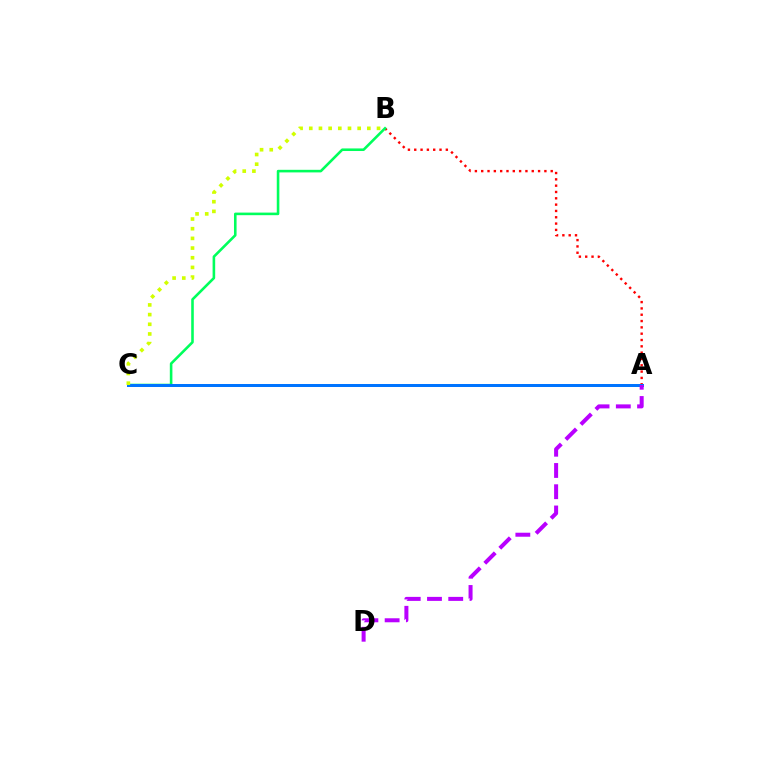{('A', 'B'): [{'color': '#ff0000', 'line_style': 'dotted', 'thickness': 1.72}], ('B', 'C'): [{'color': '#00ff5c', 'line_style': 'solid', 'thickness': 1.86}, {'color': '#d1ff00', 'line_style': 'dotted', 'thickness': 2.63}], ('A', 'C'): [{'color': '#0074ff', 'line_style': 'solid', 'thickness': 2.16}], ('A', 'D'): [{'color': '#b900ff', 'line_style': 'dashed', 'thickness': 2.89}]}